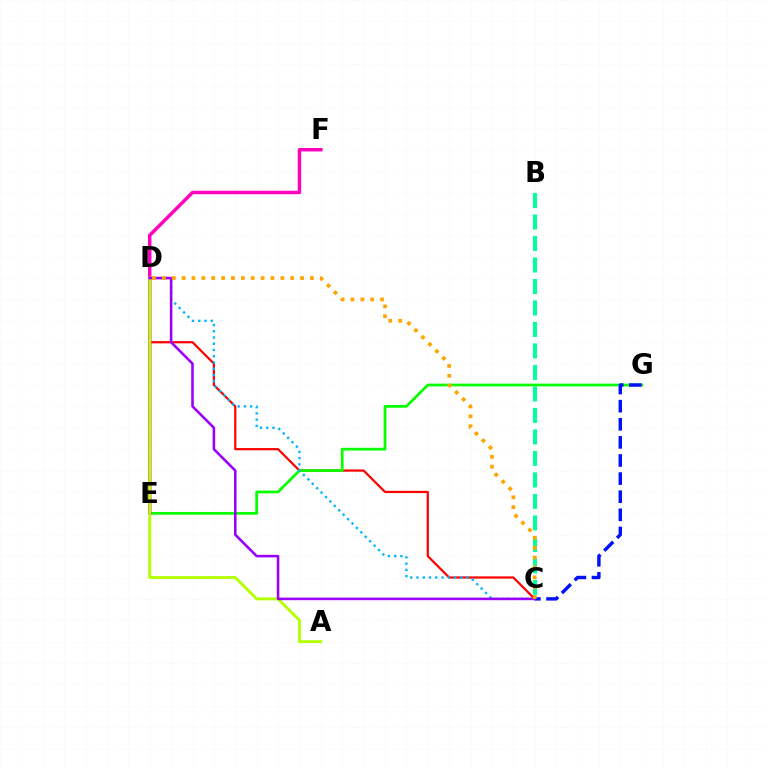{('C', 'D'): [{'color': '#ff0000', 'line_style': 'solid', 'thickness': 1.6}, {'color': '#00b5ff', 'line_style': 'dotted', 'thickness': 1.7}, {'color': '#9b00ff', 'line_style': 'solid', 'thickness': 1.85}, {'color': '#ffa500', 'line_style': 'dotted', 'thickness': 2.68}], ('E', 'G'): [{'color': '#08ff00', 'line_style': 'solid', 'thickness': 1.97}], ('E', 'F'): [{'color': '#ff00bd', 'line_style': 'solid', 'thickness': 2.49}], ('C', 'G'): [{'color': '#0010ff', 'line_style': 'dashed', 'thickness': 2.46}], ('A', 'D'): [{'color': '#b3ff00', 'line_style': 'solid', 'thickness': 2.06}], ('B', 'C'): [{'color': '#00ff9d', 'line_style': 'dashed', 'thickness': 2.92}]}